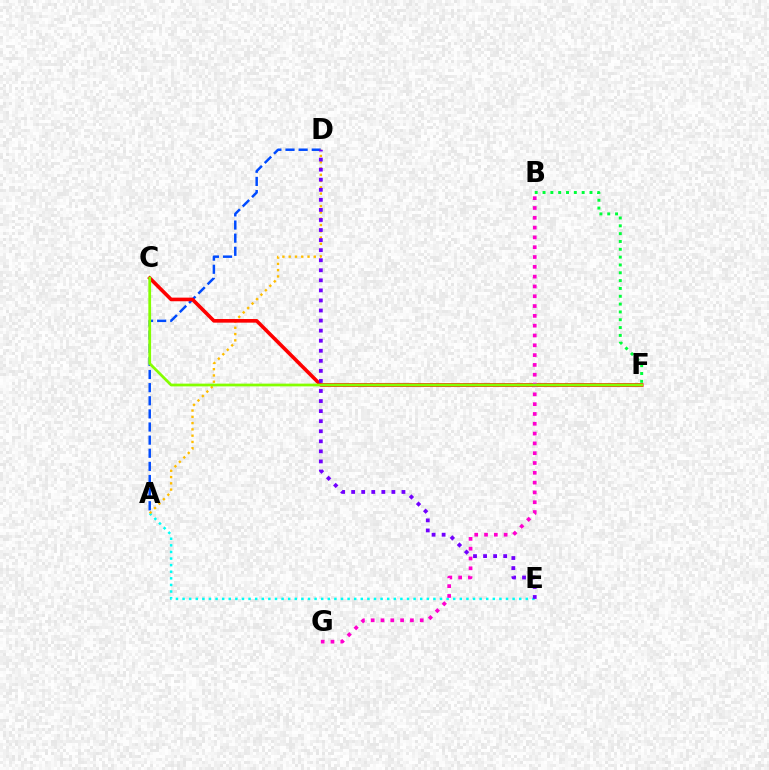{('A', 'D'): [{'color': '#004bff', 'line_style': 'dashed', 'thickness': 1.78}, {'color': '#ffbd00', 'line_style': 'dotted', 'thickness': 1.71}], ('A', 'E'): [{'color': '#00fff6', 'line_style': 'dotted', 'thickness': 1.79}], ('B', 'F'): [{'color': '#00ff39', 'line_style': 'dotted', 'thickness': 2.13}], ('C', 'F'): [{'color': '#ff0000', 'line_style': 'solid', 'thickness': 2.61}, {'color': '#84ff00', 'line_style': 'solid', 'thickness': 1.98}], ('B', 'G'): [{'color': '#ff00cf', 'line_style': 'dotted', 'thickness': 2.67}], ('D', 'E'): [{'color': '#7200ff', 'line_style': 'dotted', 'thickness': 2.73}]}